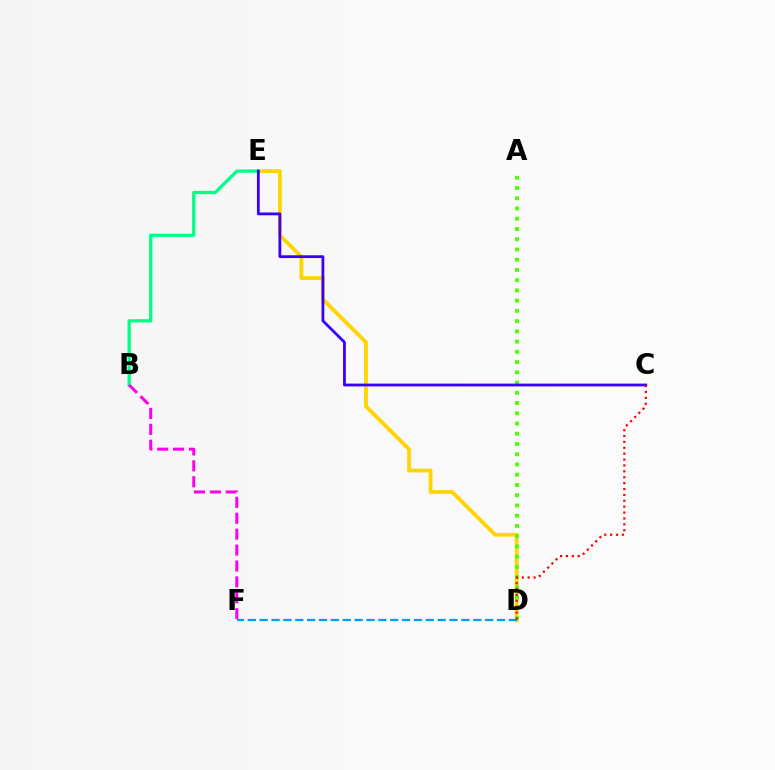{('D', 'E'): [{'color': '#ffd500', 'line_style': 'solid', 'thickness': 2.72}], ('B', 'E'): [{'color': '#00ff86', 'line_style': 'solid', 'thickness': 2.35}], ('A', 'D'): [{'color': '#4fff00', 'line_style': 'dotted', 'thickness': 2.78}], ('C', 'E'): [{'color': '#3700ff', 'line_style': 'solid', 'thickness': 2.01}], ('C', 'D'): [{'color': '#ff0000', 'line_style': 'dotted', 'thickness': 1.6}], ('B', 'F'): [{'color': '#ff00ed', 'line_style': 'dashed', 'thickness': 2.16}], ('D', 'F'): [{'color': '#009eff', 'line_style': 'dashed', 'thickness': 1.61}]}